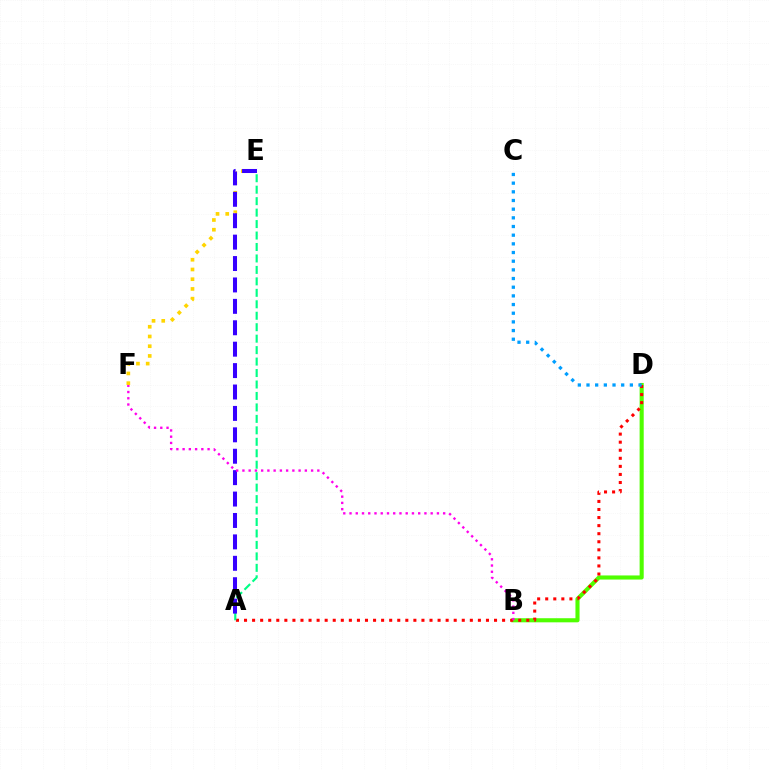{('B', 'D'): [{'color': '#4fff00', 'line_style': 'solid', 'thickness': 2.95}], ('A', 'D'): [{'color': '#ff0000', 'line_style': 'dotted', 'thickness': 2.19}], ('C', 'D'): [{'color': '#009eff', 'line_style': 'dotted', 'thickness': 2.36}], ('E', 'F'): [{'color': '#ffd500', 'line_style': 'dotted', 'thickness': 2.64}], ('A', 'E'): [{'color': '#00ff86', 'line_style': 'dashed', 'thickness': 1.56}, {'color': '#3700ff', 'line_style': 'dashed', 'thickness': 2.91}], ('B', 'F'): [{'color': '#ff00ed', 'line_style': 'dotted', 'thickness': 1.7}]}